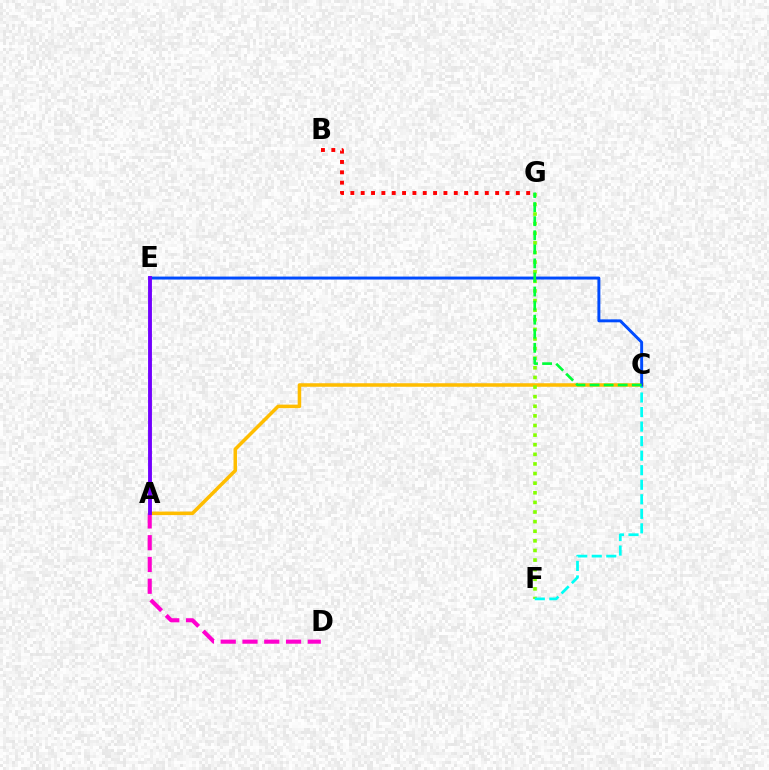{('A', 'C'): [{'color': '#ffbd00', 'line_style': 'solid', 'thickness': 2.54}], ('F', 'G'): [{'color': '#84ff00', 'line_style': 'dotted', 'thickness': 2.61}], ('A', 'D'): [{'color': '#ff00cf', 'line_style': 'dashed', 'thickness': 2.96}], ('C', 'F'): [{'color': '#00fff6', 'line_style': 'dashed', 'thickness': 1.97}], ('C', 'E'): [{'color': '#004bff', 'line_style': 'solid', 'thickness': 2.13}], ('C', 'G'): [{'color': '#00ff39', 'line_style': 'dashed', 'thickness': 1.91}], ('A', 'E'): [{'color': '#7200ff', 'line_style': 'solid', 'thickness': 2.79}], ('B', 'G'): [{'color': '#ff0000', 'line_style': 'dotted', 'thickness': 2.81}]}